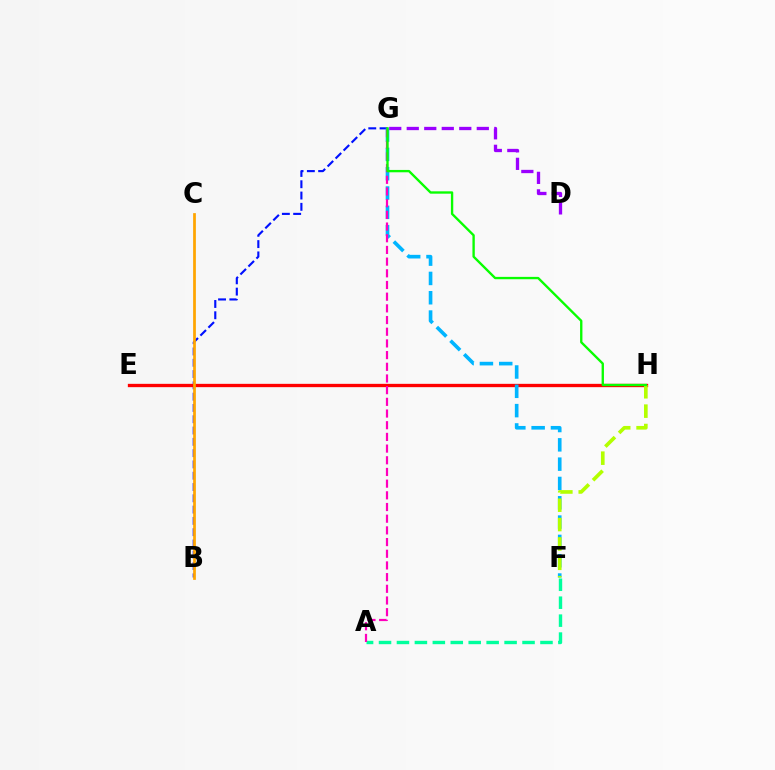{('B', 'G'): [{'color': '#0010ff', 'line_style': 'dashed', 'thickness': 1.53}], ('E', 'H'): [{'color': '#ff0000', 'line_style': 'solid', 'thickness': 2.39}], ('A', 'F'): [{'color': '#00ff9d', 'line_style': 'dashed', 'thickness': 2.44}], ('F', 'G'): [{'color': '#00b5ff', 'line_style': 'dashed', 'thickness': 2.62}], ('A', 'G'): [{'color': '#ff00bd', 'line_style': 'dashed', 'thickness': 1.59}], ('F', 'H'): [{'color': '#b3ff00', 'line_style': 'dashed', 'thickness': 2.63}], ('B', 'C'): [{'color': '#ffa500', 'line_style': 'solid', 'thickness': 1.97}], ('D', 'G'): [{'color': '#9b00ff', 'line_style': 'dashed', 'thickness': 2.38}], ('G', 'H'): [{'color': '#08ff00', 'line_style': 'solid', 'thickness': 1.69}]}